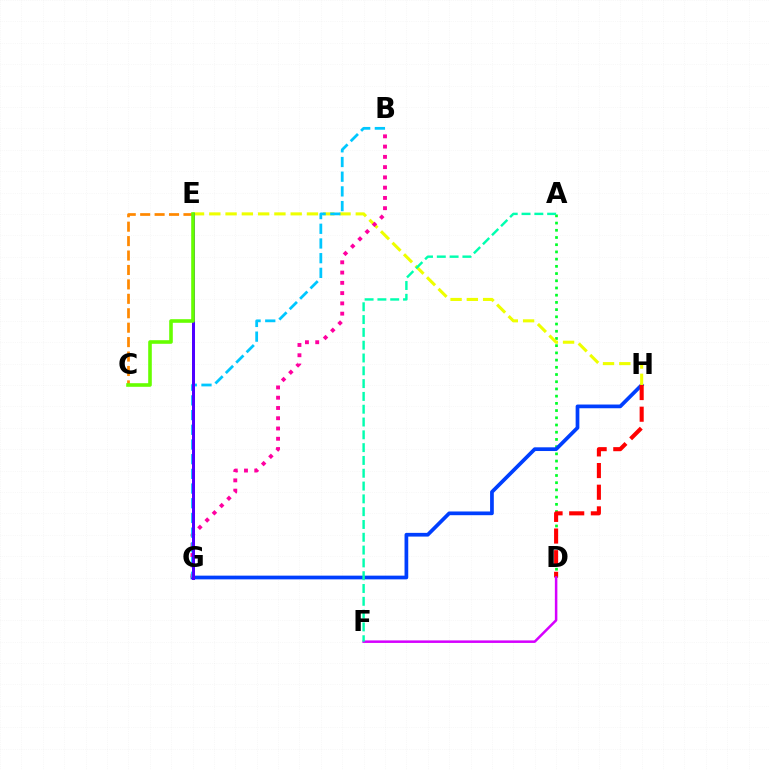{('A', 'D'): [{'color': '#00ff27', 'line_style': 'dotted', 'thickness': 1.96}], ('C', 'E'): [{'color': '#ff8800', 'line_style': 'dashed', 'thickness': 1.96}, {'color': '#66ff00', 'line_style': 'solid', 'thickness': 2.59}], ('G', 'H'): [{'color': '#003fff', 'line_style': 'solid', 'thickness': 2.68}], ('D', 'H'): [{'color': '#ff0000', 'line_style': 'dashed', 'thickness': 2.94}], ('E', 'H'): [{'color': '#eeff00', 'line_style': 'dashed', 'thickness': 2.21}], ('D', 'F'): [{'color': '#d600ff', 'line_style': 'solid', 'thickness': 1.81}], ('B', 'G'): [{'color': '#ff00a0', 'line_style': 'dotted', 'thickness': 2.79}, {'color': '#00c7ff', 'line_style': 'dashed', 'thickness': 2.0}], ('E', 'G'): [{'color': '#4f00ff', 'line_style': 'solid', 'thickness': 2.17}], ('A', 'F'): [{'color': '#00ffaf', 'line_style': 'dashed', 'thickness': 1.74}]}